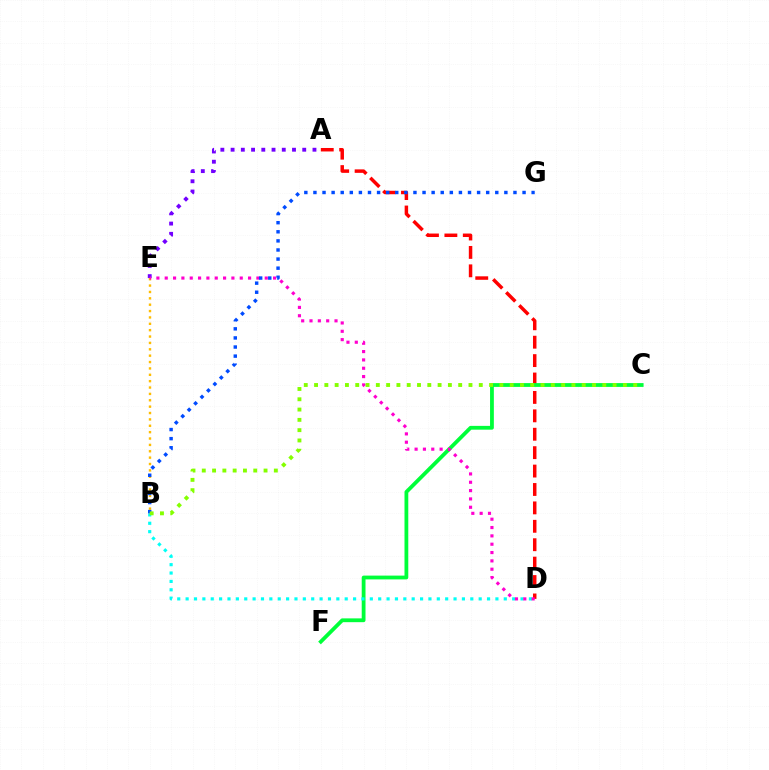{('A', 'D'): [{'color': '#ff0000', 'line_style': 'dashed', 'thickness': 2.5}], ('C', 'F'): [{'color': '#00ff39', 'line_style': 'solid', 'thickness': 2.73}], ('B', 'D'): [{'color': '#00fff6', 'line_style': 'dotted', 'thickness': 2.27}], ('A', 'E'): [{'color': '#7200ff', 'line_style': 'dotted', 'thickness': 2.78}], ('B', 'E'): [{'color': '#ffbd00', 'line_style': 'dotted', 'thickness': 1.73}], ('D', 'E'): [{'color': '#ff00cf', 'line_style': 'dotted', 'thickness': 2.26}], ('B', 'G'): [{'color': '#004bff', 'line_style': 'dotted', 'thickness': 2.47}], ('B', 'C'): [{'color': '#84ff00', 'line_style': 'dotted', 'thickness': 2.8}]}